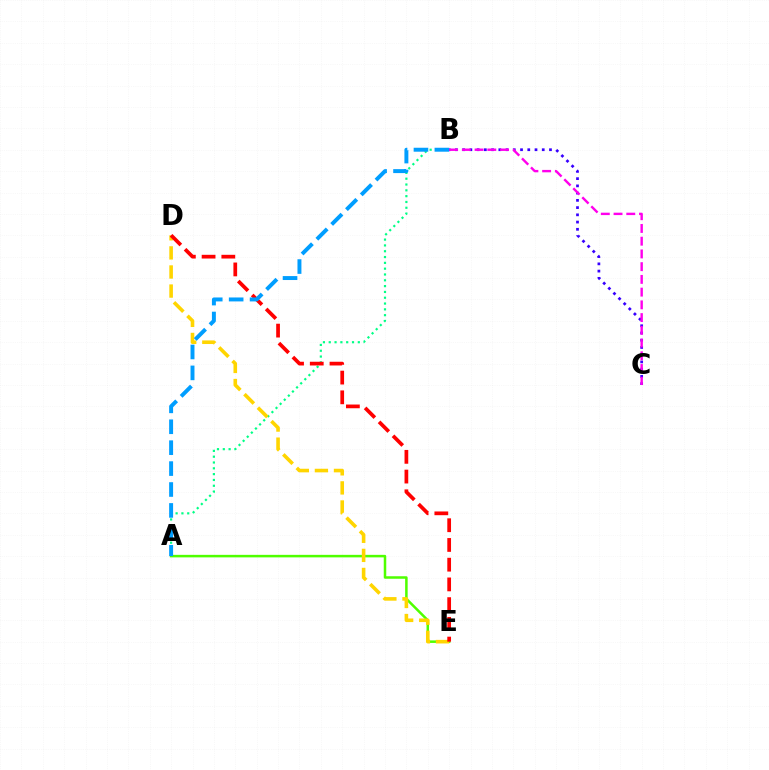{('A', 'B'): [{'color': '#00ff86', 'line_style': 'dotted', 'thickness': 1.58}, {'color': '#009eff', 'line_style': 'dashed', 'thickness': 2.84}], ('A', 'E'): [{'color': '#4fff00', 'line_style': 'solid', 'thickness': 1.81}], ('B', 'C'): [{'color': '#3700ff', 'line_style': 'dotted', 'thickness': 1.97}, {'color': '#ff00ed', 'line_style': 'dashed', 'thickness': 1.73}], ('D', 'E'): [{'color': '#ffd500', 'line_style': 'dashed', 'thickness': 2.59}, {'color': '#ff0000', 'line_style': 'dashed', 'thickness': 2.68}]}